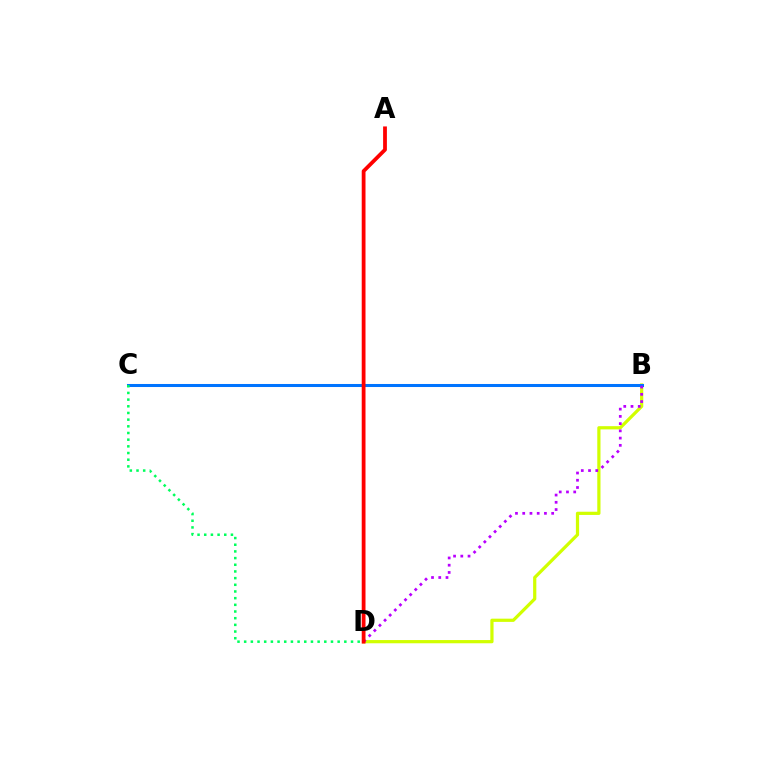{('B', 'D'): [{'color': '#d1ff00', 'line_style': 'solid', 'thickness': 2.32}, {'color': '#b900ff', 'line_style': 'dotted', 'thickness': 1.97}], ('B', 'C'): [{'color': '#0074ff', 'line_style': 'solid', 'thickness': 2.18}], ('A', 'D'): [{'color': '#ff0000', 'line_style': 'solid', 'thickness': 2.72}], ('C', 'D'): [{'color': '#00ff5c', 'line_style': 'dotted', 'thickness': 1.81}]}